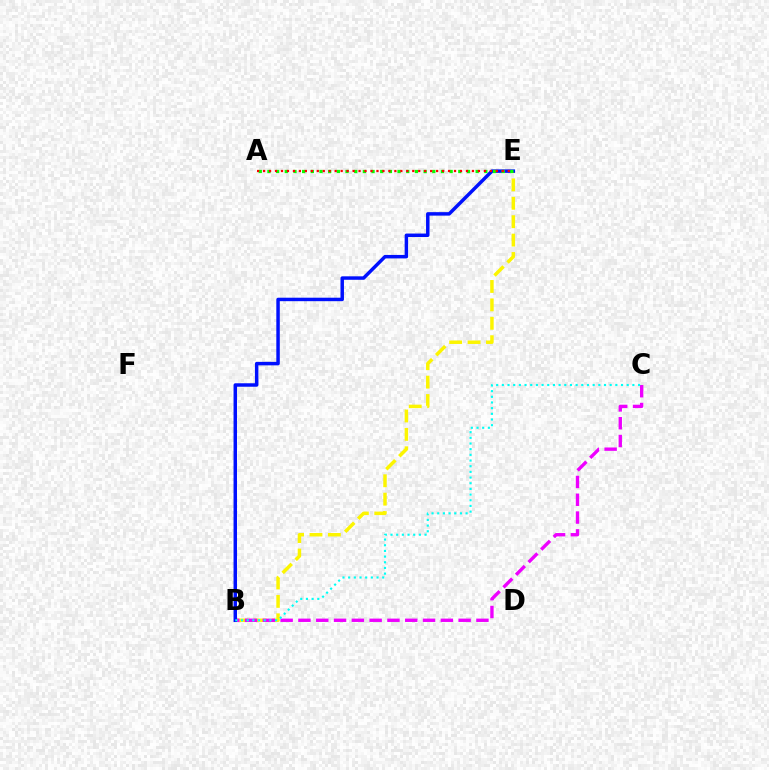{('B', 'E'): [{'color': '#fcf500', 'line_style': 'dashed', 'thickness': 2.5}, {'color': '#0010ff', 'line_style': 'solid', 'thickness': 2.5}], ('B', 'C'): [{'color': '#ee00ff', 'line_style': 'dashed', 'thickness': 2.42}, {'color': '#00fff6', 'line_style': 'dotted', 'thickness': 1.54}], ('A', 'E'): [{'color': '#08ff00', 'line_style': 'dotted', 'thickness': 2.36}, {'color': '#ff0000', 'line_style': 'dotted', 'thickness': 1.62}]}